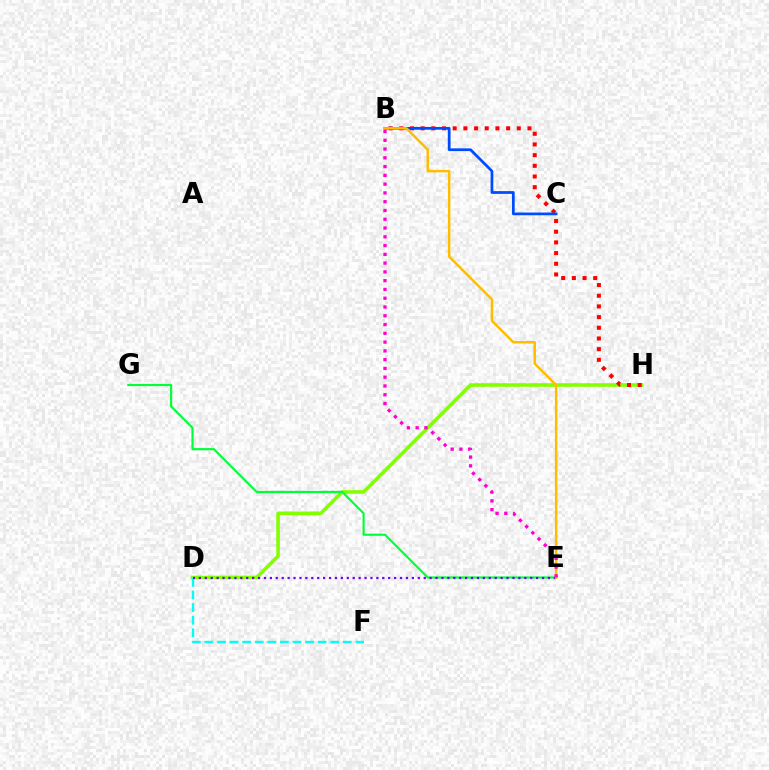{('D', 'H'): [{'color': '#84ff00', 'line_style': 'solid', 'thickness': 2.58}], ('D', 'F'): [{'color': '#00fff6', 'line_style': 'dashed', 'thickness': 1.71}], ('E', 'G'): [{'color': '#00ff39', 'line_style': 'solid', 'thickness': 1.54}], ('B', 'H'): [{'color': '#ff0000', 'line_style': 'dotted', 'thickness': 2.9}], ('D', 'E'): [{'color': '#7200ff', 'line_style': 'dotted', 'thickness': 1.61}], ('B', 'C'): [{'color': '#004bff', 'line_style': 'solid', 'thickness': 1.97}], ('B', 'E'): [{'color': '#ffbd00', 'line_style': 'solid', 'thickness': 1.78}, {'color': '#ff00cf', 'line_style': 'dotted', 'thickness': 2.38}]}